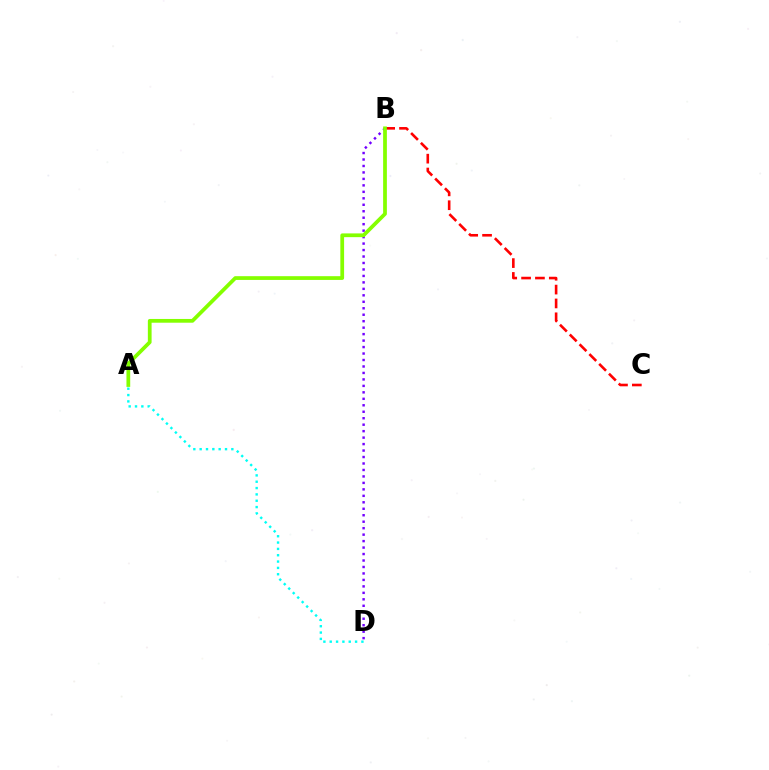{('B', 'C'): [{'color': '#ff0000', 'line_style': 'dashed', 'thickness': 1.88}], ('B', 'D'): [{'color': '#7200ff', 'line_style': 'dotted', 'thickness': 1.76}], ('A', 'B'): [{'color': '#84ff00', 'line_style': 'solid', 'thickness': 2.7}], ('A', 'D'): [{'color': '#00fff6', 'line_style': 'dotted', 'thickness': 1.72}]}